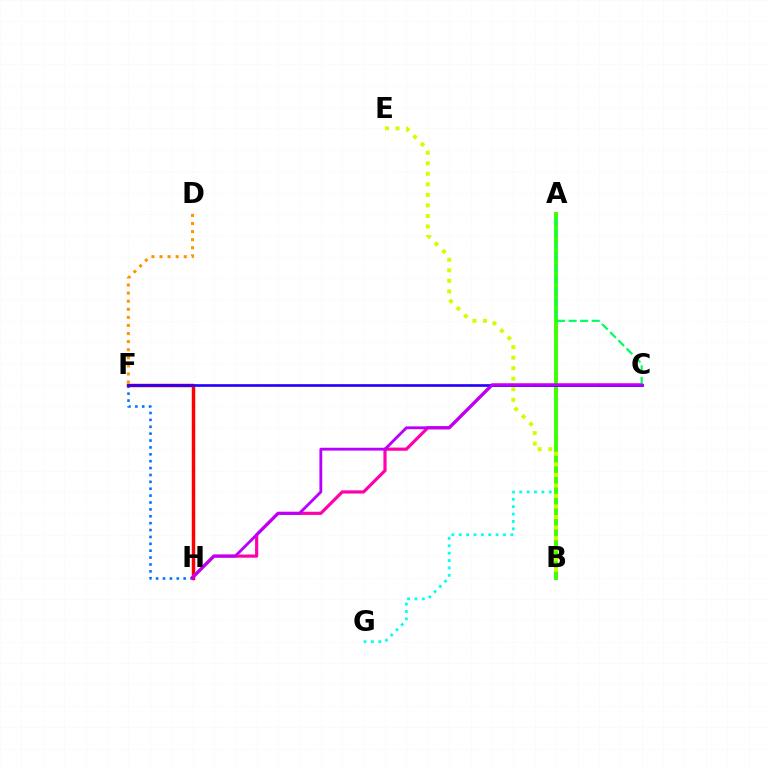{('A', 'G'): [{'color': '#00fff6', 'line_style': 'dotted', 'thickness': 2.0}], ('A', 'B'): [{'color': '#3dff00', 'line_style': 'solid', 'thickness': 2.82}], ('F', 'H'): [{'color': '#0074ff', 'line_style': 'dotted', 'thickness': 1.87}, {'color': '#ff0000', 'line_style': 'solid', 'thickness': 2.49}], ('D', 'F'): [{'color': '#ff9400', 'line_style': 'dotted', 'thickness': 2.2}], ('B', 'E'): [{'color': '#d1ff00', 'line_style': 'dotted', 'thickness': 2.86}], ('C', 'H'): [{'color': '#ff00ac', 'line_style': 'solid', 'thickness': 2.3}, {'color': '#b900ff', 'line_style': 'solid', 'thickness': 2.04}], ('A', 'C'): [{'color': '#00ff5c', 'line_style': 'dashed', 'thickness': 1.57}], ('C', 'F'): [{'color': '#2500ff', 'line_style': 'solid', 'thickness': 1.92}]}